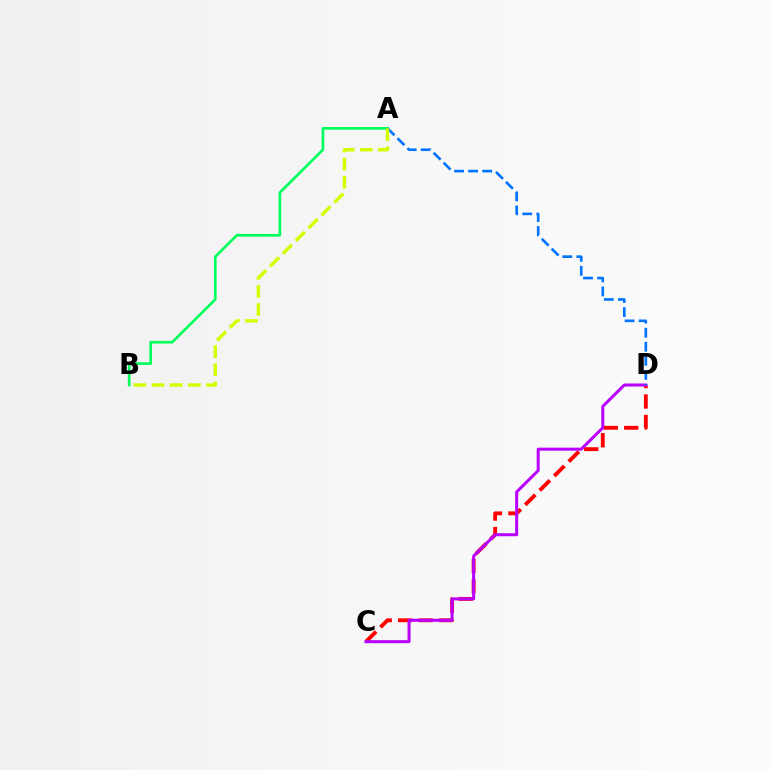{('A', 'B'): [{'color': '#00ff5c', 'line_style': 'solid', 'thickness': 1.92}, {'color': '#d1ff00', 'line_style': 'dashed', 'thickness': 2.46}], ('C', 'D'): [{'color': '#ff0000', 'line_style': 'dashed', 'thickness': 2.78}, {'color': '#b900ff', 'line_style': 'solid', 'thickness': 2.17}], ('A', 'D'): [{'color': '#0074ff', 'line_style': 'dashed', 'thickness': 1.91}]}